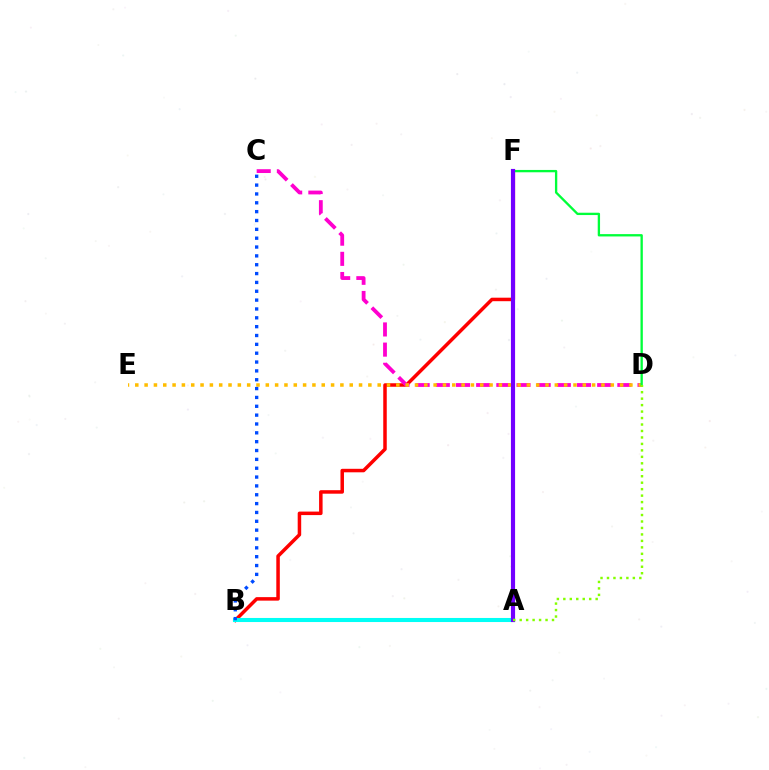{('B', 'F'): [{'color': '#ff0000', 'line_style': 'solid', 'thickness': 2.52}], ('A', 'B'): [{'color': '#00fff6', 'line_style': 'solid', 'thickness': 2.93}], ('C', 'D'): [{'color': '#ff00cf', 'line_style': 'dashed', 'thickness': 2.74}], ('D', 'E'): [{'color': '#ffbd00', 'line_style': 'dotted', 'thickness': 2.53}], ('D', 'F'): [{'color': '#00ff39', 'line_style': 'solid', 'thickness': 1.68}], ('A', 'F'): [{'color': '#7200ff', 'line_style': 'solid', 'thickness': 2.99}], ('B', 'C'): [{'color': '#004bff', 'line_style': 'dotted', 'thickness': 2.4}], ('A', 'D'): [{'color': '#84ff00', 'line_style': 'dotted', 'thickness': 1.76}]}